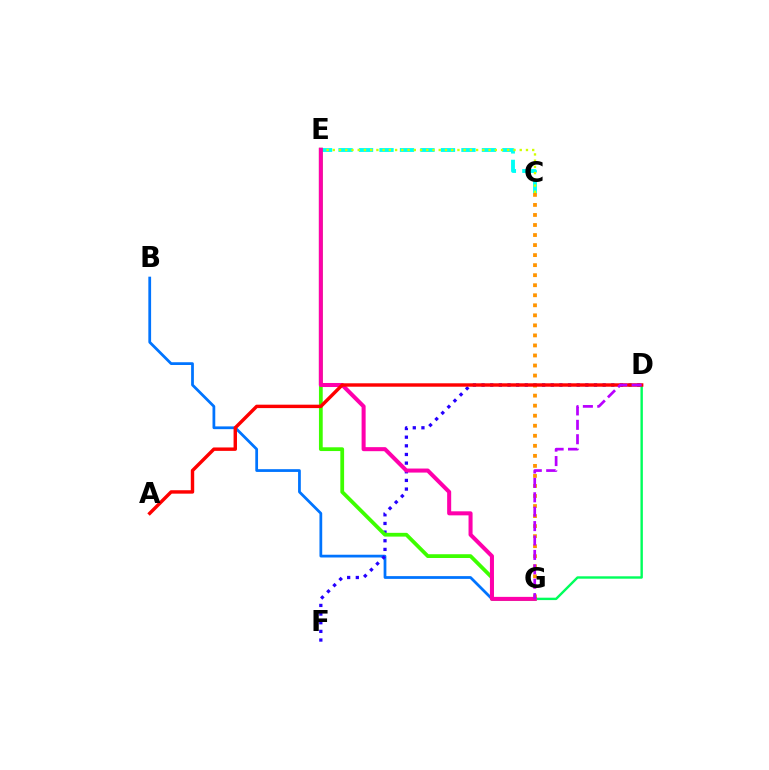{('C', 'E'): [{'color': '#00fff6', 'line_style': 'dashed', 'thickness': 2.78}, {'color': '#d1ff00', 'line_style': 'dotted', 'thickness': 1.69}], ('B', 'G'): [{'color': '#0074ff', 'line_style': 'solid', 'thickness': 1.98}], ('D', 'F'): [{'color': '#2500ff', 'line_style': 'dotted', 'thickness': 2.35}], ('E', 'G'): [{'color': '#3dff00', 'line_style': 'solid', 'thickness': 2.71}, {'color': '#ff00ac', 'line_style': 'solid', 'thickness': 2.91}], ('C', 'G'): [{'color': '#ff9400', 'line_style': 'dotted', 'thickness': 2.73}], ('D', 'G'): [{'color': '#00ff5c', 'line_style': 'solid', 'thickness': 1.73}, {'color': '#b900ff', 'line_style': 'dashed', 'thickness': 1.96}], ('A', 'D'): [{'color': '#ff0000', 'line_style': 'solid', 'thickness': 2.46}]}